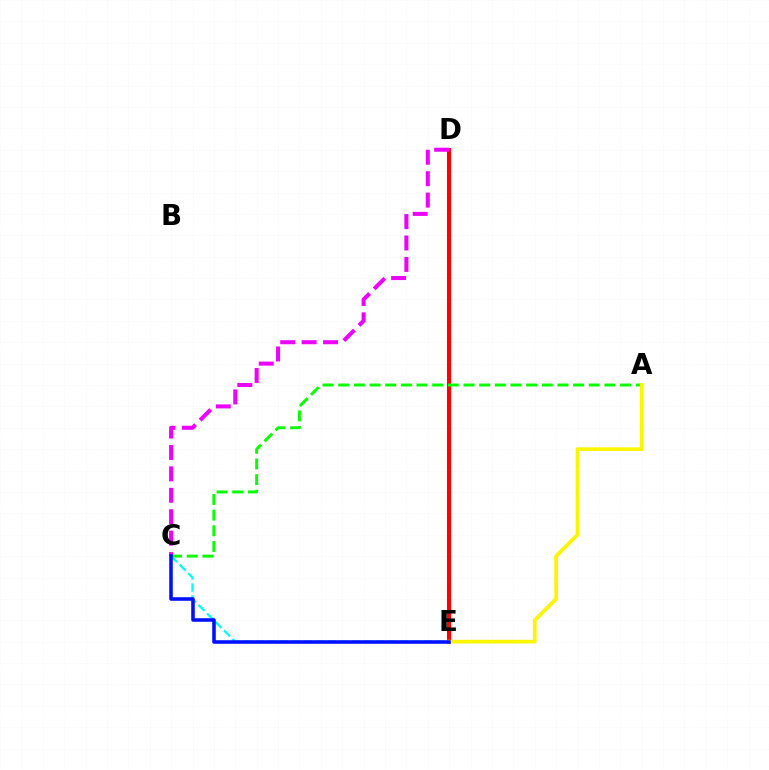{('C', 'E'): [{'color': '#00fff6', 'line_style': 'dashed', 'thickness': 1.63}, {'color': '#0010ff', 'line_style': 'solid', 'thickness': 2.56}], ('D', 'E'): [{'color': '#ff0000', 'line_style': 'solid', 'thickness': 2.9}], ('C', 'D'): [{'color': '#ee00ff', 'line_style': 'dashed', 'thickness': 2.91}], ('A', 'C'): [{'color': '#08ff00', 'line_style': 'dashed', 'thickness': 2.13}], ('A', 'E'): [{'color': '#fcf500', 'line_style': 'solid', 'thickness': 2.66}]}